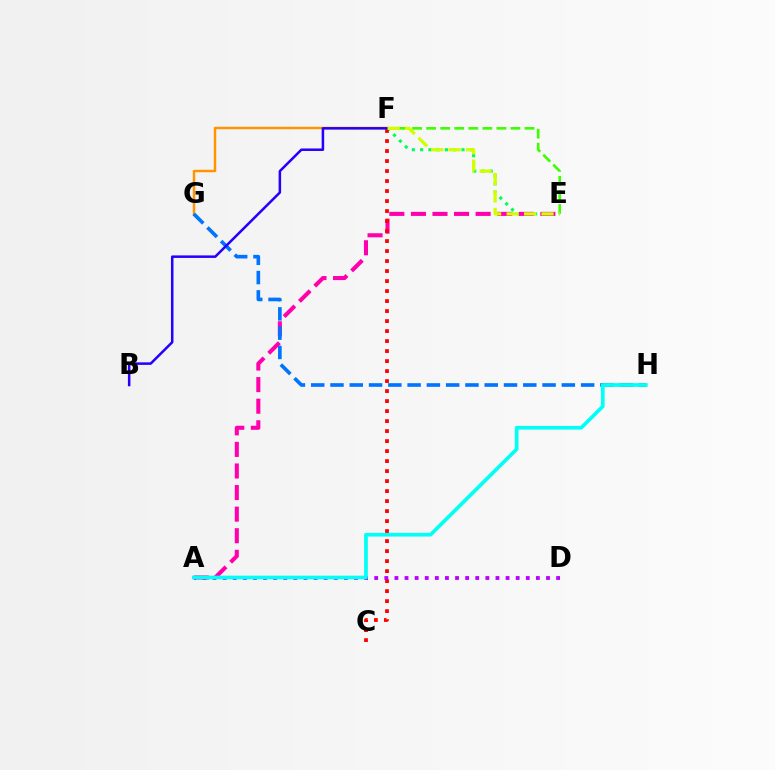{('E', 'F'): [{'color': '#3dff00', 'line_style': 'dashed', 'thickness': 1.91}, {'color': '#00ff5c', 'line_style': 'dotted', 'thickness': 2.25}, {'color': '#d1ff00', 'line_style': 'dashed', 'thickness': 2.37}], ('F', 'G'): [{'color': '#ff9400', 'line_style': 'solid', 'thickness': 1.77}], ('A', 'E'): [{'color': '#ff00ac', 'line_style': 'dashed', 'thickness': 2.93}], ('C', 'F'): [{'color': '#ff0000', 'line_style': 'dotted', 'thickness': 2.72}], ('G', 'H'): [{'color': '#0074ff', 'line_style': 'dashed', 'thickness': 2.62}], ('B', 'F'): [{'color': '#2500ff', 'line_style': 'solid', 'thickness': 1.82}], ('A', 'D'): [{'color': '#b900ff', 'line_style': 'dotted', 'thickness': 2.75}], ('A', 'H'): [{'color': '#00fff6', 'line_style': 'solid', 'thickness': 2.64}]}